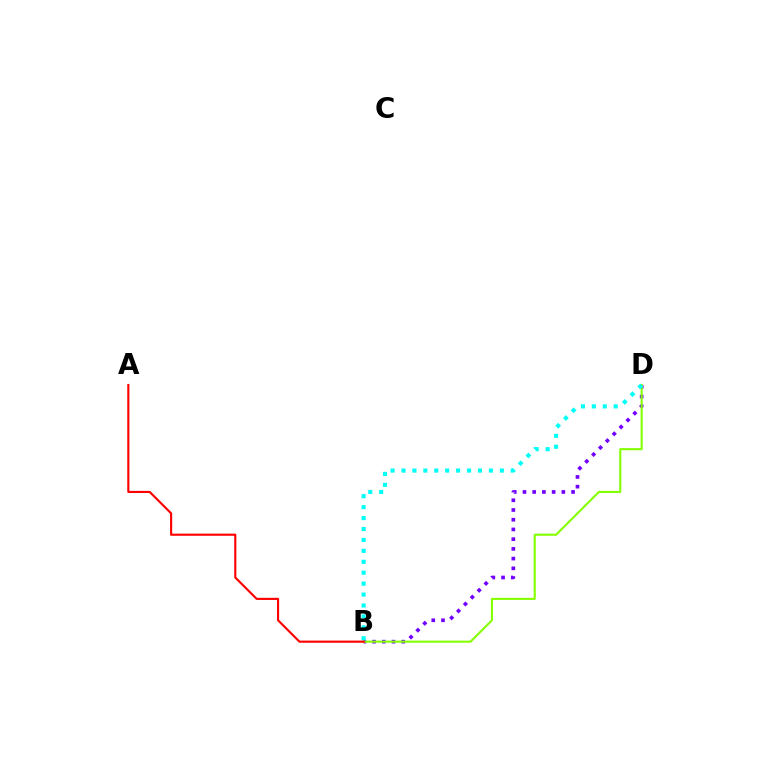{('B', 'D'): [{'color': '#7200ff', 'line_style': 'dotted', 'thickness': 2.64}, {'color': '#84ff00', 'line_style': 'solid', 'thickness': 1.51}, {'color': '#00fff6', 'line_style': 'dotted', 'thickness': 2.97}], ('A', 'B'): [{'color': '#ff0000', 'line_style': 'solid', 'thickness': 1.54}]}